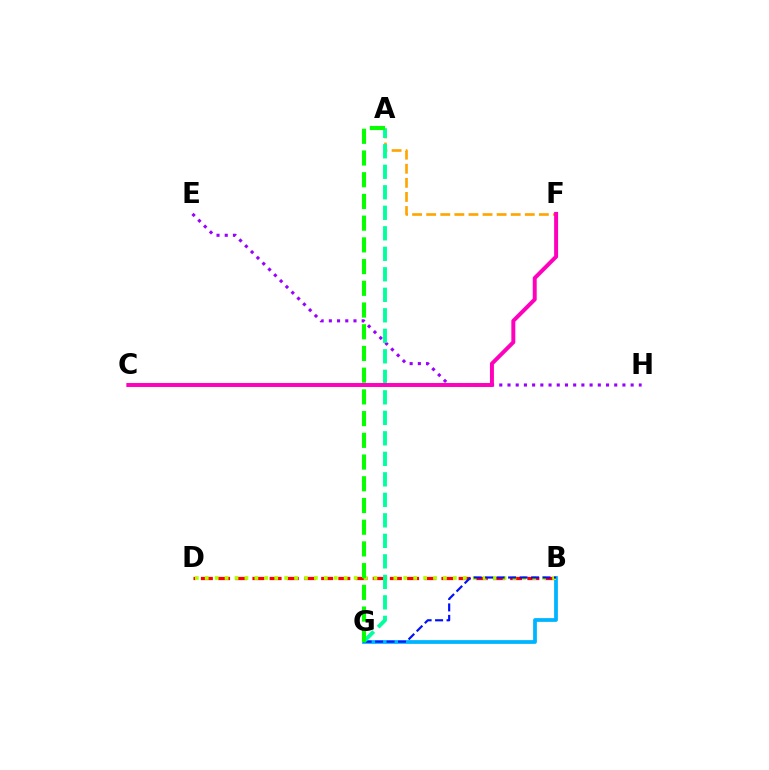{('A', 'F'): [{'color': '#ffa500', 'line_style': 'dashed', 'thickness': 1.91}], ('B', 'D'): [{'color': '#ff0000', 'line_style': 'dashed', 'thickness': 2.33}, {'color': '#b3ff00', 'line_style': 'dotted', 'thickness': 2.7}], ('B', 'G'): [{'color': '#00b5ff', 'line_style': 'solid', 'thickness': 2.71}, {'color': '#0010ff', 'line_style': 'dashed', 'thickness': 1.56}], ('E', 'H'): [{'color': '#9b00ff', 'line_style': 'dotted', 'thickness': 2.23}], ('A', 'G'): [{'color': '#00ff9d', 'line_style': 'dashed', 'thickness': 2.79}, {'color': '#08ff00', 'line_style': 'dashed', 'thickness': 2.95}], ('C', 'F'): [{'color': '#ff00bd', 'line_style': 'solid', 'thickness': 2.85}]}